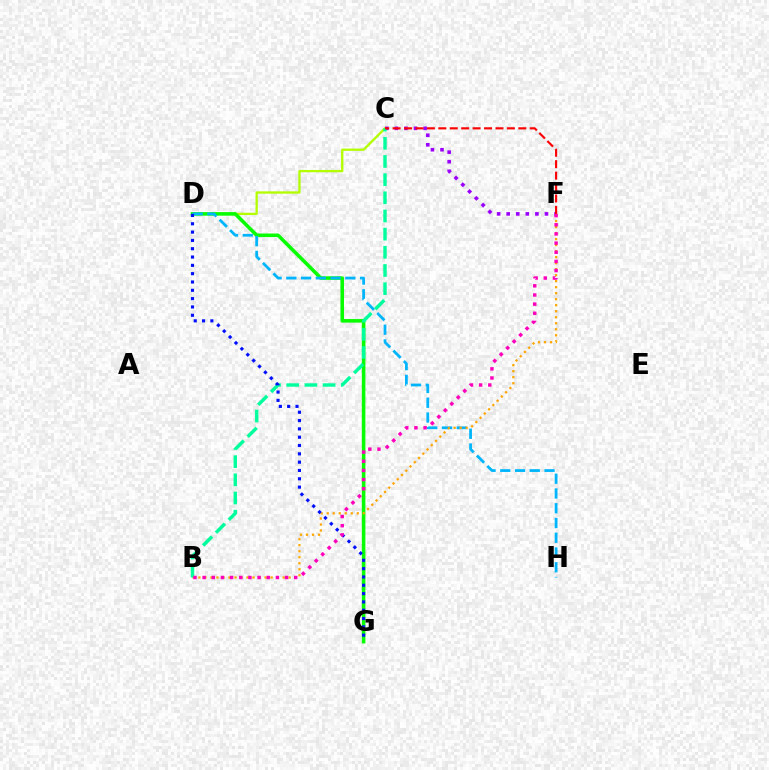{('C', 'D'): [{'color': '#b3ff00', 'line_style': 'solid', 'thickness': 1.67}], ('C', 'F'): [{'color': '#9b00ff', 'line_style': 'dotted', 'thickness': 2.6}, {'color': '#ff0000', 'line_style': 'dashed', 'thickness': 1.55}], ('D', 'G'): [{'color': '#08ff00', 'line_style': 'solid', 'thickness': 2.57}, {'color': '#0010ff', 'line_style': 'dotted', 'thickness': 2.26}], ('D', 'H'): [{'color': '#00b5ff', 'line_style': 'dashed', 'thickness': 2.0}], ('B', 'F'): [{'color': '#ffa500', 'line_style': 'dotted', 'thickness': 1.63}, {'color': '#ff00bd', 'line_style': 'dotted', 'thickness': 2.49}], ('B', 'C'): [{'color': '#00ff9d', 'line_style': 'dashed', 'thickness': 2.47}]}